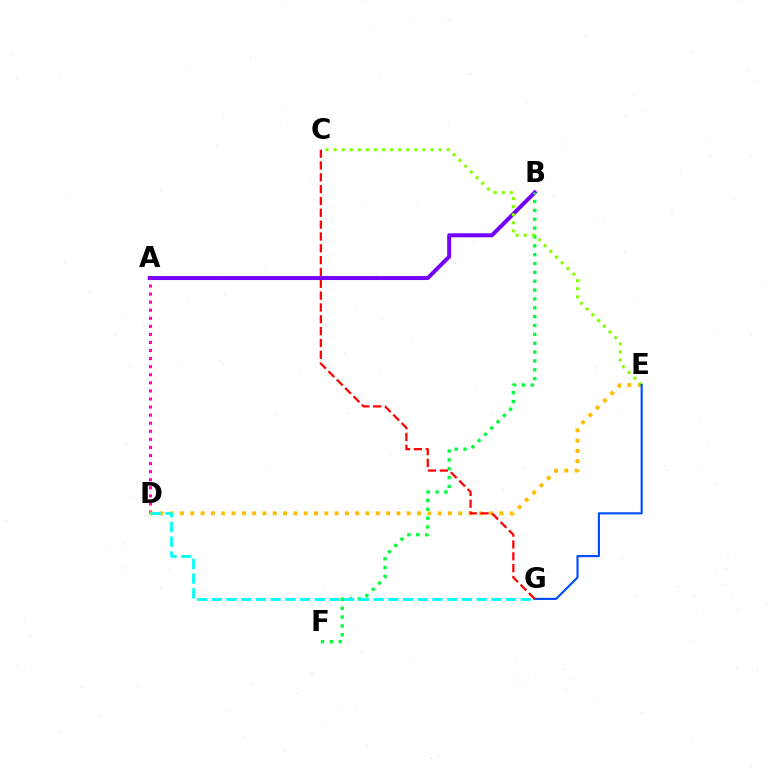{('A', 'B'): [{'color': '#7200ff', 'line_style': 'solid', 'thickness': 2.86}], ('B', 'F'): [{'color': '#00ff39', 'line_style': 'dotted', 'thickness': 2.41}], ('A', 'D'): [{'color': '#ff00cf', 'line_style': 'dotted', 'thickness': 2.19}], ('D', 'E'): [{'color': '#ffbd00', 'line_style': 'dotted', 'thickness': 2.8}], ('D', 'G'): [{'color': '#00fff6', 'line_style': 'dashed', 'thickness': 2.0}], ('C', 'E'): [{'color': '#84ff00', 'line_style': 'dotted', 'thickness': 2.2}], ('E', 'G'): [{'color': '#004bff', 'line_style': 'solid', 'thickness': 1.54}], ('C', 'G'): [{'color': '#ff0000', 'line_style': 'dashed', 'thickness': 1.61}]}